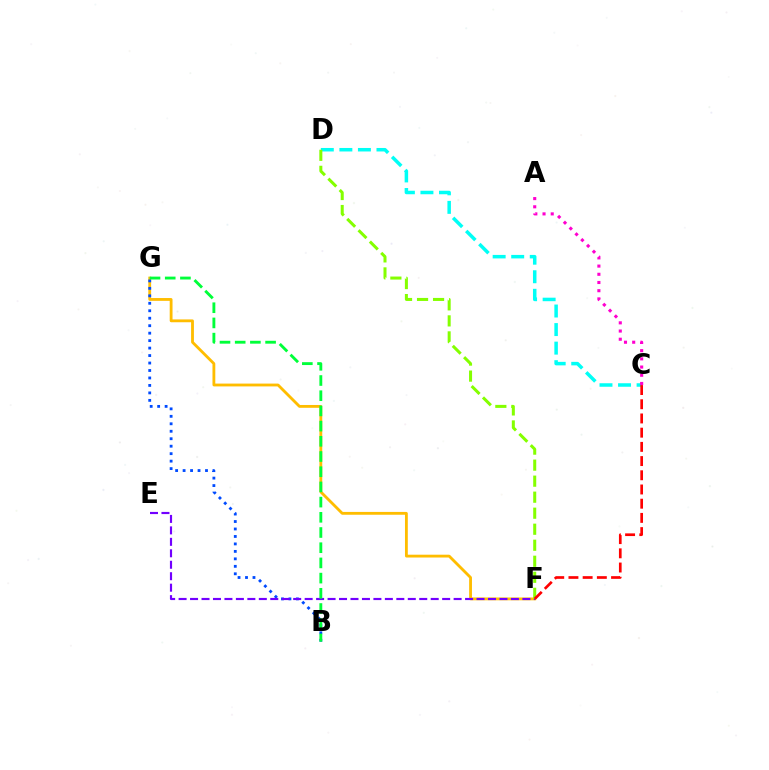{('F', 'G'): [{'color': '#ffbd00', 'line_style': 'solid', 'thickness': 2.03}], ('B', 'G'): [{'color': '#004bff', 'line_style': 'dotted', 'thickness': 2.03}, {'color': '#00ff39', 'line_style': 'dashed', 'thickness': 2.06}], ('E', 'F'): [{'color': '#7200ff', 'line_style': 'dashed', 'thickness': 1.56}], ('C', 'D'): [{'color': '#00fff6', 'line_style': 'dashed', 'thickness': 2.52}], ('D', 'F'): [{'color': '#84ff00', 'line_style': 'dashed', 'thickness': 2.18}], ('A', 'C'): [{'color': '#ff00cf', 'line_style': 'dotted', 'thickness': 2.23}], ('C', 'F'): [{'color': '#ff0000', 'line_style': 'dashed', 'thickness': 1.93}]}